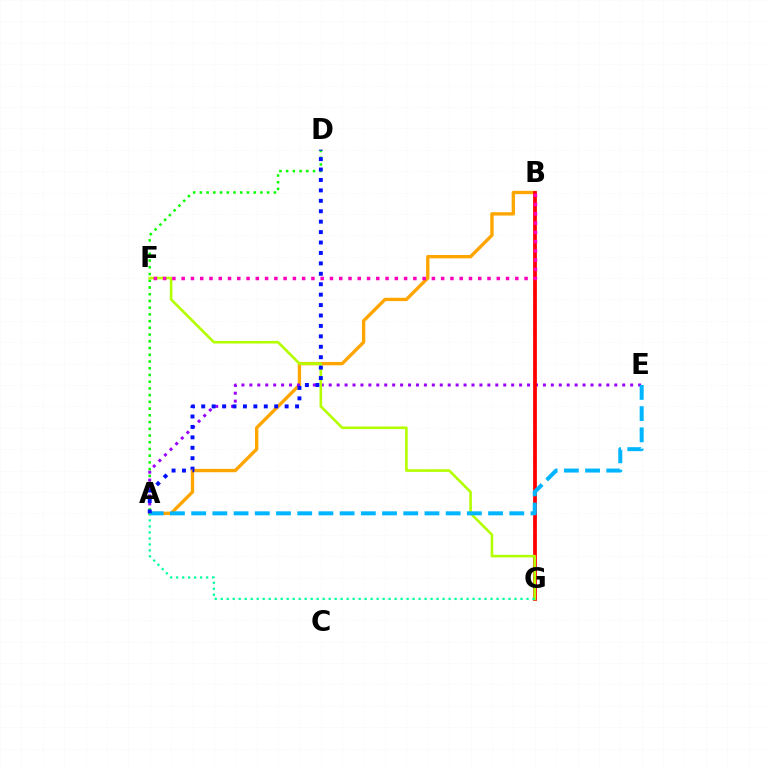{('A', 'B'): [{'color': '#ffa500', 'line_style': 'solid', 'thickness': 2.41}], ('A', 'D'): [{'color': '#08ff00', 'line_style': 'dotted', 'thickness': 1.83}, {'color': '#0010ff', 'line_style': 'dotted', 'thickness': 2.83}], ('A', 'E'): [{'color': '#9b00ff', 'line_style': 'dotted', 'thickness': 2.16}, {'color': '#00b5ff', 'line_style': 'dashed', 'thickness': 2.88}], ('B', 'G'): [{'color': '#ff0000', 'line_style': 'solid', 'thickness': 2.71}], ('F', 'G'): [{'color': '#b3ff00', 'line_style': 'solid', 'thickness': 1.89}], ('B', 'F'): [{'color': '#ff00bd', 'line_style': 'dotted', 'thickness': 2.52}], ('A', 'G'): [{'color': '#00ff9d', 'line_style': 'dotted', 'thickness': 1.63}]}